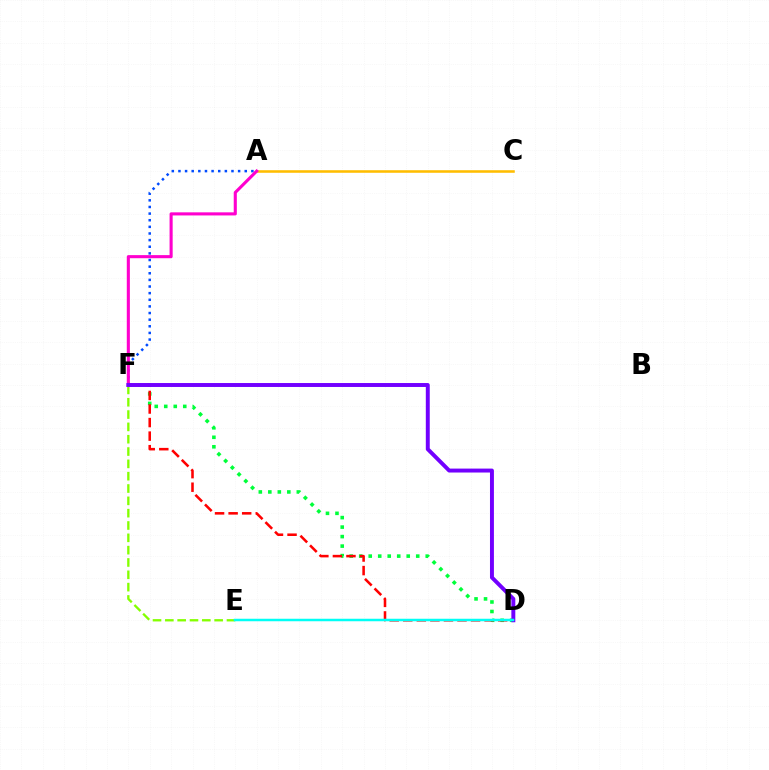{('D', 'F'): [{'color': '#00ff39', 'line_style': 'dotted', 'thickness': 2.58}, {'color': '#ff0000', 'line_style': 'dashed', 'thickness': 1.84}, {'color': '#7200ff', 'line_style': 'solid', 'thickness': 2.84}], ('A', 'F'): [{'color': '#004bff', 'line_style': 'dotted', 'thickness': 1.8}, {'color': '#ff00cf', 'line_style': 'solid', 'thickness': 2.23}], ('A', 'C'): [{'color': '#ffbd00', 'line_style': 'solid', 'thickness': 1.85}], ('E', 'F'): [{'color': '#84ff00', 'line_style': 'dashed', 'thickness': 1.67}], ('D', 'E'): [{'color': '#00fff6', 'line_style': 'solid', 'thickness': 1.79}]}